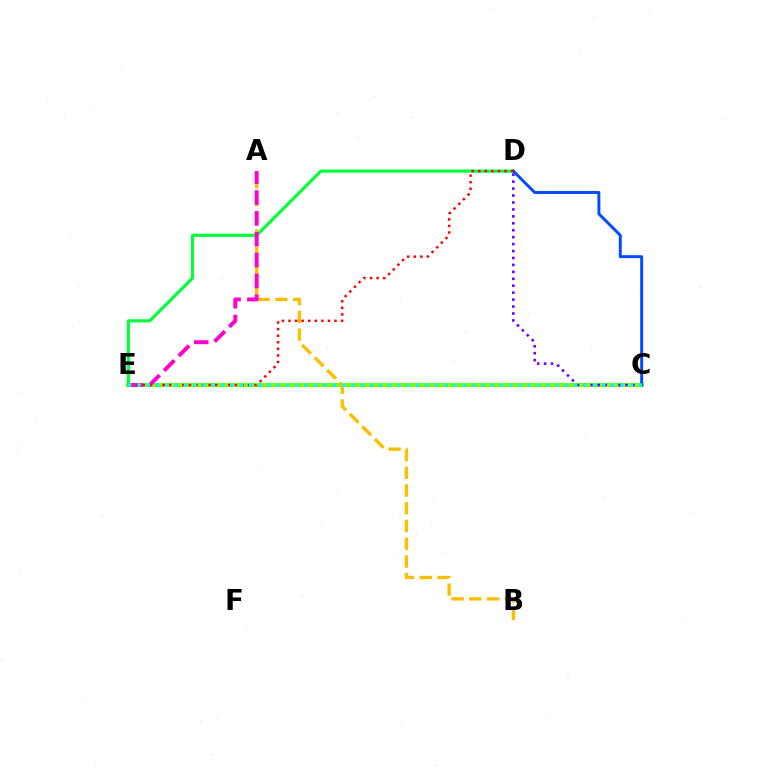{('C', 'E'): [{'color': '#84ff00', 'line_style': 'solid', 'thickness': 2.95}, {'color': '#00fff6', 'line_style': 'dotted', 'thickness': 2.52}], ('A', 'B'): [{'color': '#ffbd00', 'line_style': 'dashed', 'thickness': 2.41}], ('D', 'E'): [{'color': '#00ff39', 'line_style': 'solid', 'thickness': 2.28}, {'color': '#ff0000', 'line_style': 'dotted', 'thickness': 1.79}], ('A', 'E'): [{'color': '#ff00cf', 'line_style': 'dashed', 'thickness': 2.83}], ('C', 'D'): [{'color': '#7200ff', 'line_style': 'dotted', 'thickness': 1.89}, {'color': '#004bff', 'line_style': 'solid', 'thickness': 2.12}]}